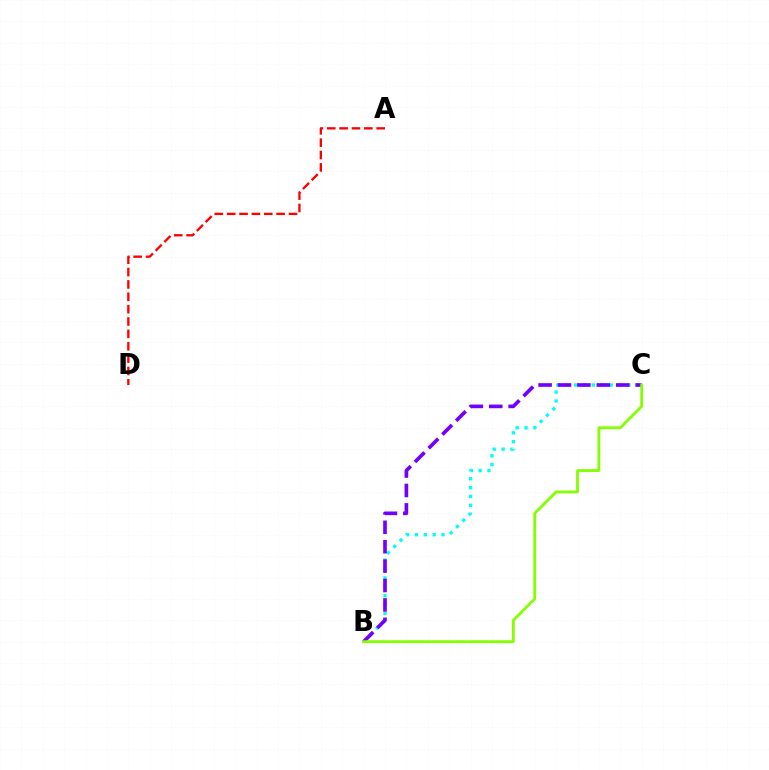{('B', 'C'): [{'color': '#00fff6', 'line_style': 'dotted', 'thickness': 2.41}, {'color': '#7200ff', 'line_style': 'dashed', 'thickness': 2.64}, {'color': '#84ff00', 'line_style': 'solid', 'thickness': 2.02}], ('A', 'D'): [{'color': '#ff0000', 'line_style': 'dashed', 'thickness': 1.68}]}